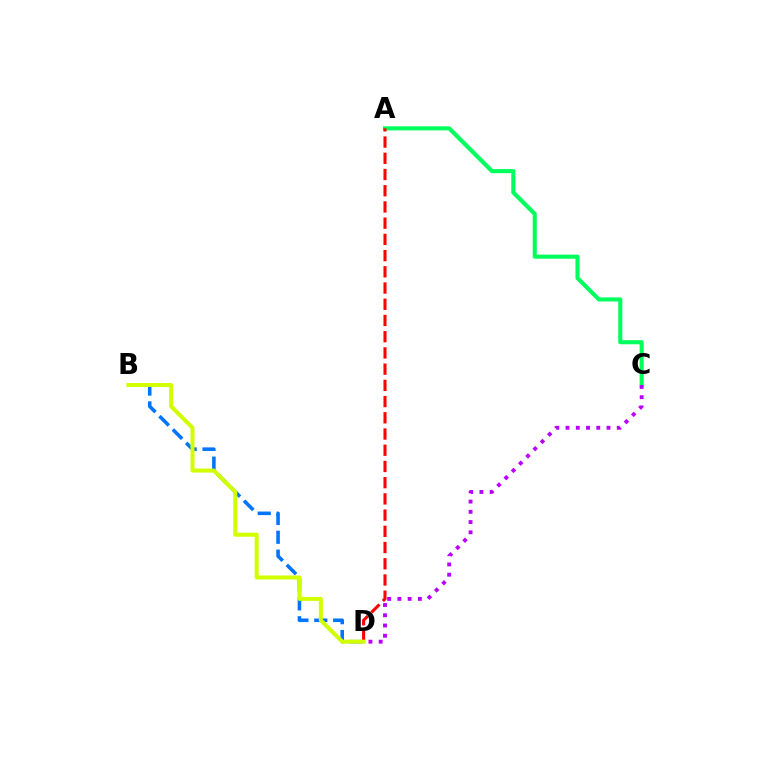{('A', 'C'): [{'color': '#00ff5c', 'line_style': 'solid', 'thickness': 2.94}], ('A', 'D'): [{'color': '#ff0000', 'line_style': 'dashed', 'thickness': 2.2}], ('B', 'D'): [{'color': '#0074ff', 'line_style': 'dashed', 'thickness': 2.56}, {'color': '#d1ff00', 'line_style': 'solid', 'thickness': 2.9}], ('C', 'D'): [{'color': '#b900ff', 'line_style': 'dotted', 'thickness': 2.78}]}